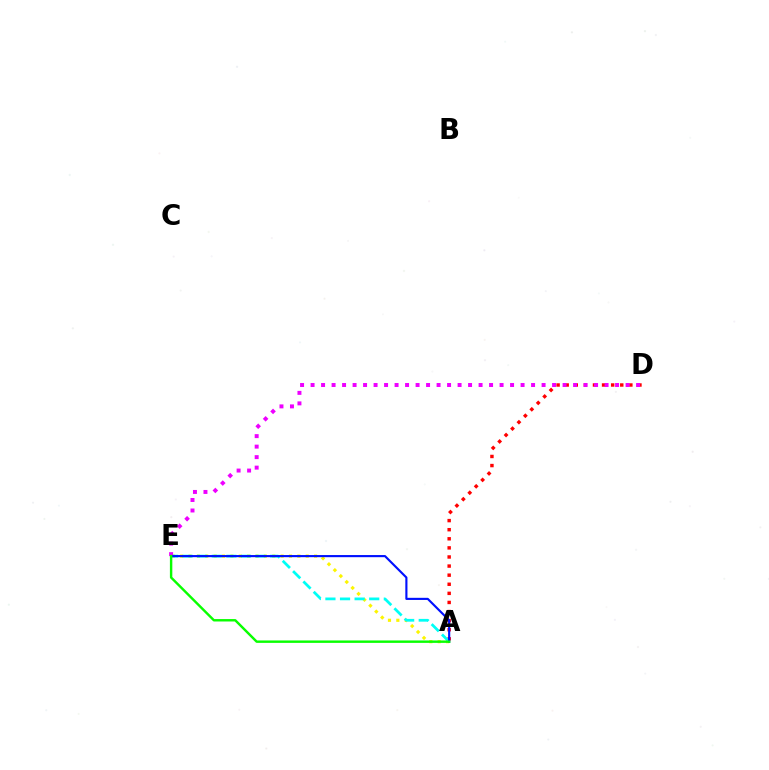{('A', 'D'): [{'color': '#ff0000', 'line_style': 'dotted', 'thickness': 2.47}], ('A', 'E'): [{'color': '#fcf500', 'line_style': 'dotted', 'thickness': 2.27}, {'color': '#00fff6', 'line_style': 'dashed', 'thickness': 1.98}, {'color': '#0010ff', 'line_style': 'solid', 'thickness': 1.54}, {'color': '#08ff00', 'line_style': 'solid', 'thickness': 1.74}], ('D', 'E'): [{'color': '#ee00ff', 'line_style': 'dotted', 'thickness': 2.85}]}